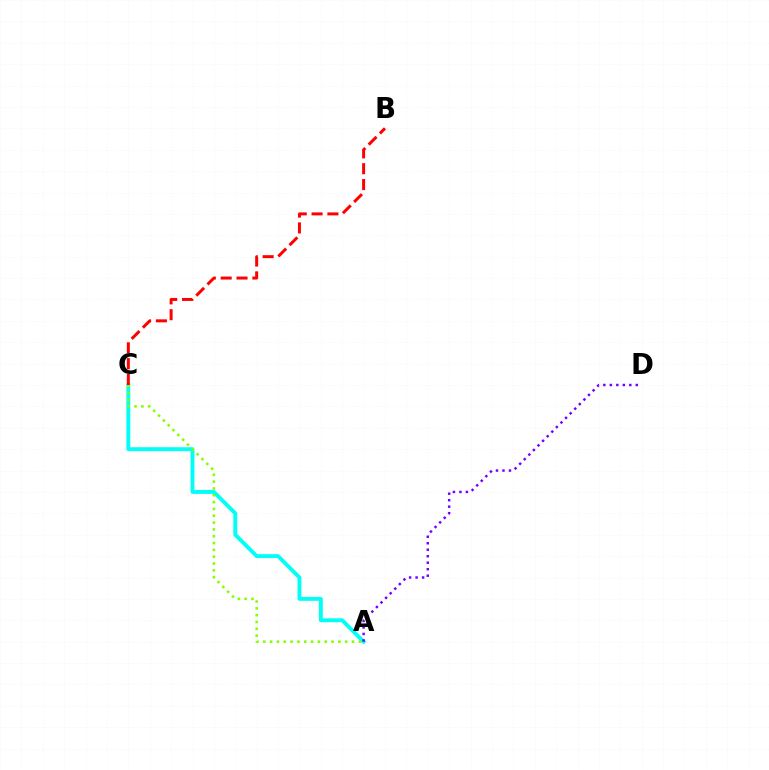{('A', 'C'): [{'color': '#00fff6', 'line_style': 'solid', 'thickness': 2.81}, {'color': '#84ff00', 'line_style': 'dotted', 'thickness': 1.85}], ('A', 'D'): [{'color': '#7200ff', 'line_style': 'dotted', 'thickness': 1.76}], ('B', 'C'): [{'color': '#ff0000', 'line_style': 'dashed', 'thickness': 2.15}]}